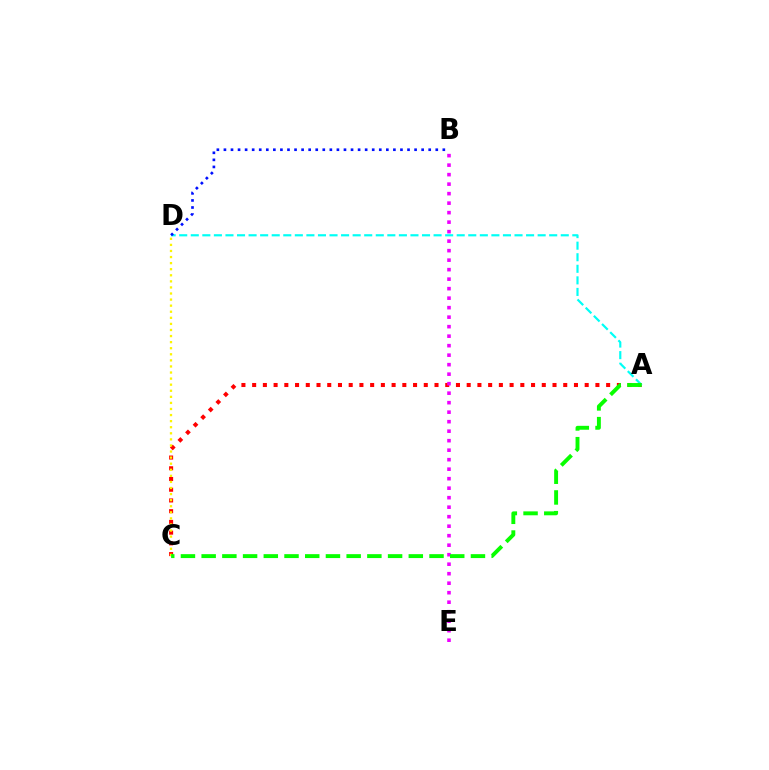{('A', 'C'): [{'color': '#ff0000', 'line_style': 'dotted', 'thickness': 2.91}, {'color': '#08ff00', 'line_style': 'dashed', 'thickness': 2.81}], ('A', 'D'): [{'color': '#00fff6', 'line_style': 'dashed', 'thickness': 1.57}], ('B', 'E'): [{'color': '#ee00ff', 'line_style': 'dotted', 'thickness': 2.58}], ('B', 'D'): [{'color': '#0010ff', 'line_style': 'dotted', 'thickness': 1.92}], ('C', 'D'): [{'color': '#fcf500', 'line_style': 'dotted', 'thickness': 1.65}]}